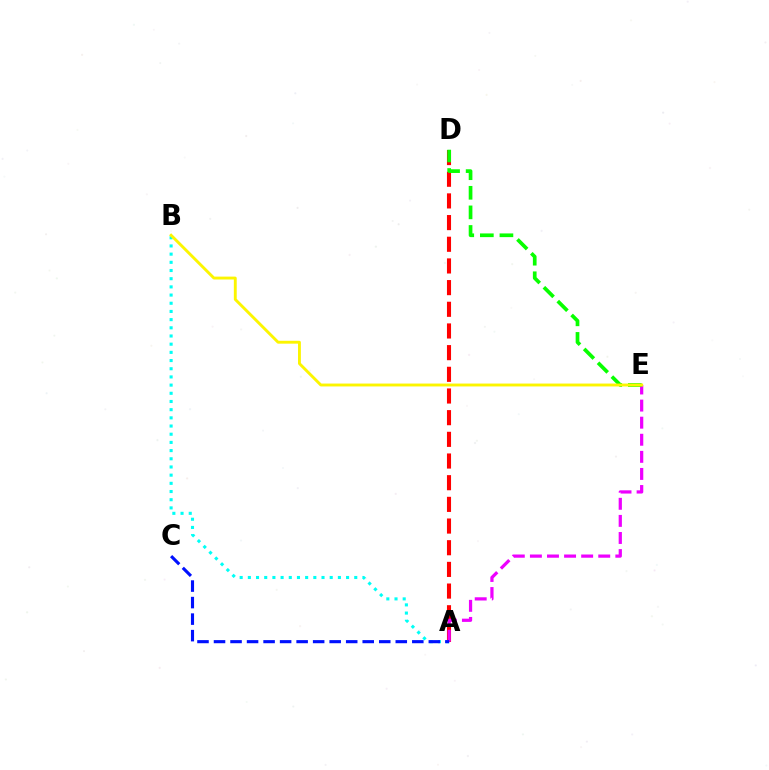{('A', 'D'): [{'color': '#ff0000', 'line_style': 'dashed', 'thickness': 2.94}], ('A', 'B'): [{'color': '#00fff6', 'line_style': 'dotted', 'thickness': 2.22}], ('A', 'E'): [{'color': '#ee00ff', 'line_style': 'dashed', 'thickness': 2.32}], ('D', 'E'): [{'color': '#08ff00', 'line_style': 'dashed', 'thickness': 2.66}], ('A', 'C'): [{'color': '#0010ff', 'line_style': 'dashed', 'thickness': 2.24}], ('B', 'E'): [{'color': '#fcf500', 'line_style': 'solid', 'thickness': 2.08}]}